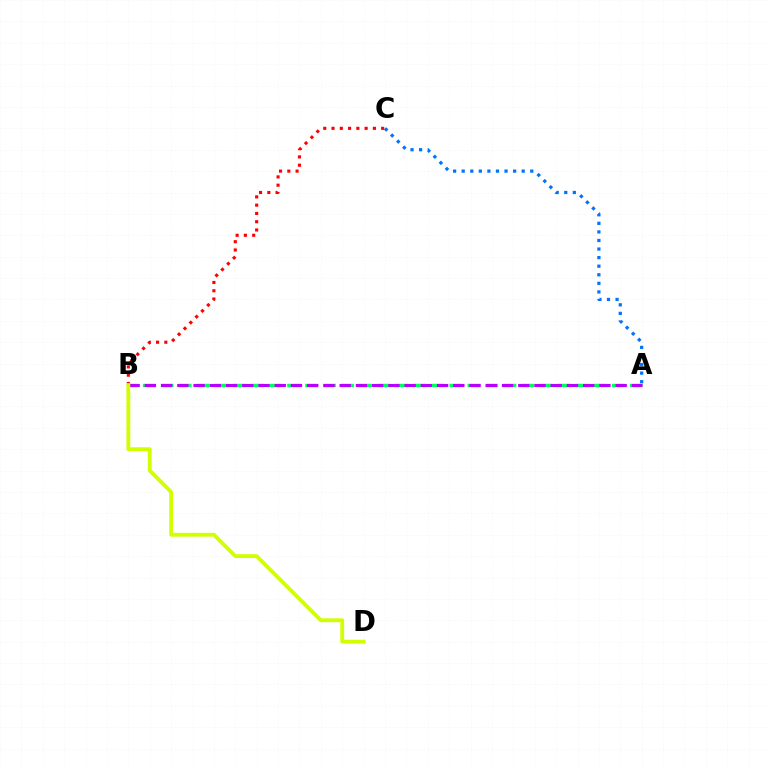{('A', 'C'): [{'color': '#0074ff', 'line_style': 'dotted', 'thickness': 2.33}], ('A', 'B'): [{'color': '#00ff5c', 'line_style': 'dashed', 'thickness': 2.45}, {'color': '#b900ff', 'line_style': 'dashed', 'thickness': 2.21}], ('B', 'C'): [{'color': '#ff0000', 'line_style': 'dotted', 'thickness': 2.25}], ('B', 'D'): [{'color': '#d1ff00', 'line_style': 'solid', 'thickness': 2.76}]}